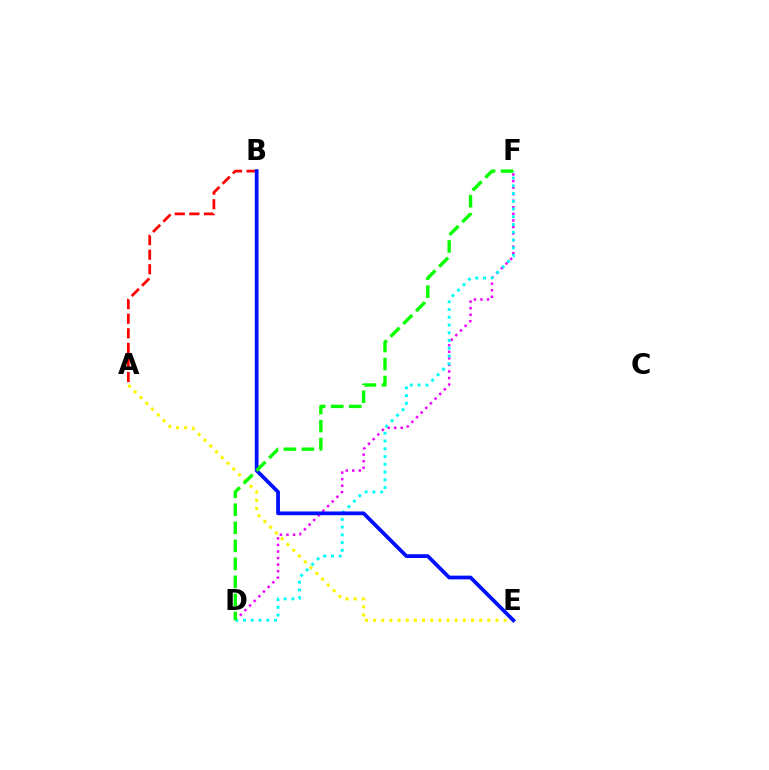{('D', 'F'): [{'color': '#ee00ff', 'line_style': 'dotted', 'thickness': 1.78}, {'color': '#00fff6', 'line_style': 'dotted', 'thickness': 2.11}, {'color': '#08ff00', 'line_style': 'dashed', 'thickness': 2.45}], ('A', 'E'): [{'color': '#fcf500', 'line_style': 'dotted', 'thickness': 2.22}], ('A', 'B'): [{'color': '#ff0000', 'line_style': 'dashed', 'thickness': 1.98}], ('B', 'E'): [{'color': '#0010ff', 'line_style': 'solid', 'thickness': 2.7}]}